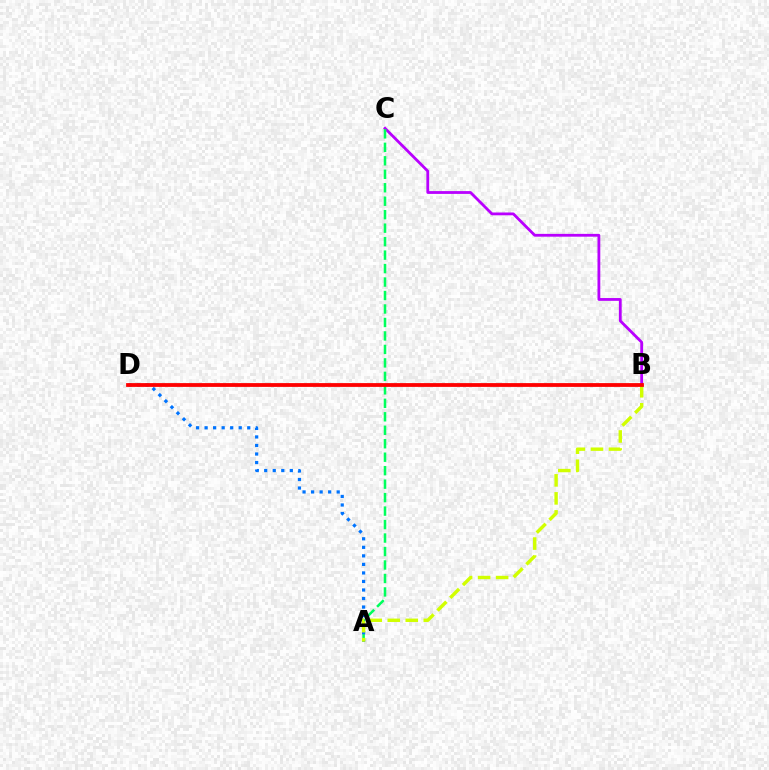{('B', 'C'): [{'color': '#b900ff', 'line_style': 'solid', 'thickness': 2.02}], ('A', 'C'): [{'color': '#00ff5c', 'line_style': 'dashed', 'thickness': 1.83}], ('A', 'D'): [{'color': '#0074ff', 'line_style': 'dotted', 'thickness': 2.32}], ('A', 'B'): [{'color': '#d1ff00', 'line_style': 'dashed', 'thickness': 2.45}], ('B', 'D'): [{'color': '#ff0000', 'line_style': 'solid', 'thickness': 2.73}]}